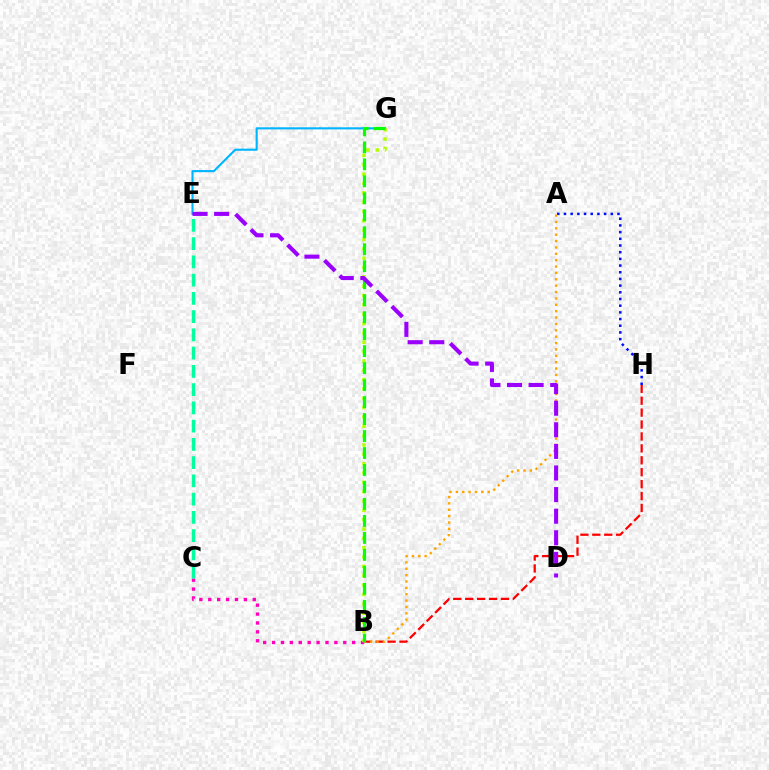{('B', 'C'): [{'color': '#ff00bd', 'line_style': 'dotted', 'thickness': 2.42}], ('A', 'H'): [{'color': '#0010ff', 'line_style': 'dotted', 'thickness': 1.82}], ('C', 'E'): [{'color': '#00ff9d', 'line_style': 'dashed', 'thickness': 2.48}], ('E', 'G'): [{'color': '#00b5ff', 'line_style': 'solid', 'thickness': 1.51}], ('B', 'H'): [{'color': '#ff0000', 'line_style': 'dashed', 'thickness': 1.62}], ('A', 'B'): [{'color': '#ffa500', 'line_style': 'dotted', 'thickness': 1.73}], ('B', 'G'): [{'color': '#b3ff00', 'line_style': 'dotted', 'thickness': 2.54}, {'color': '#08ff00', 'line_style': 'dashed', 'thickness': 2.31}], ('D', 'E'): [{'color': '#9b00ff', 'line_style': 'dashed', 'thickness': 2.93}]}